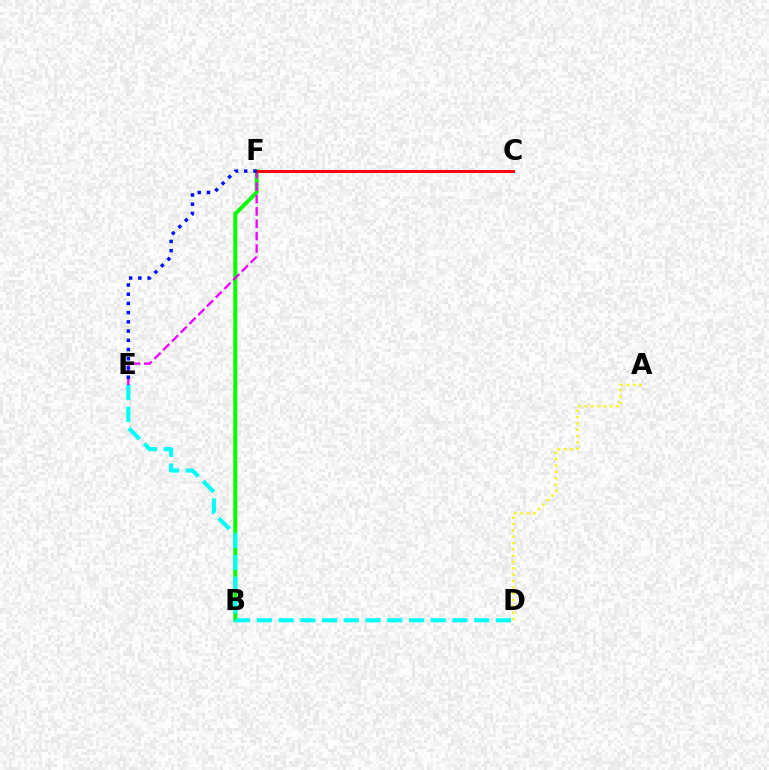{('B', 'F'): [{'color': '#08ff00', 'line_style': 'solid', 'thickness': 2.86}], ('E', 'F'): [{'color': '#ee00ff', 'line_style': 'dashed', 'thickness': 1.68}, {'color': '#0010ff', 'line_style': 'dotted', 'thickness': 2.51}], ('C', 'F'): [{'color': '#ff0000', 'line_style': 'solid', 'thickness': 2.09}], ('D', 'E'): [{'color': '#00fff6', 'line_style': 'dashed', 'thickness': 2.95}], ('A', 'D'): [{'color': '#fcf500', 'line_style': 'dotted', 'thickness': 1.72}]}